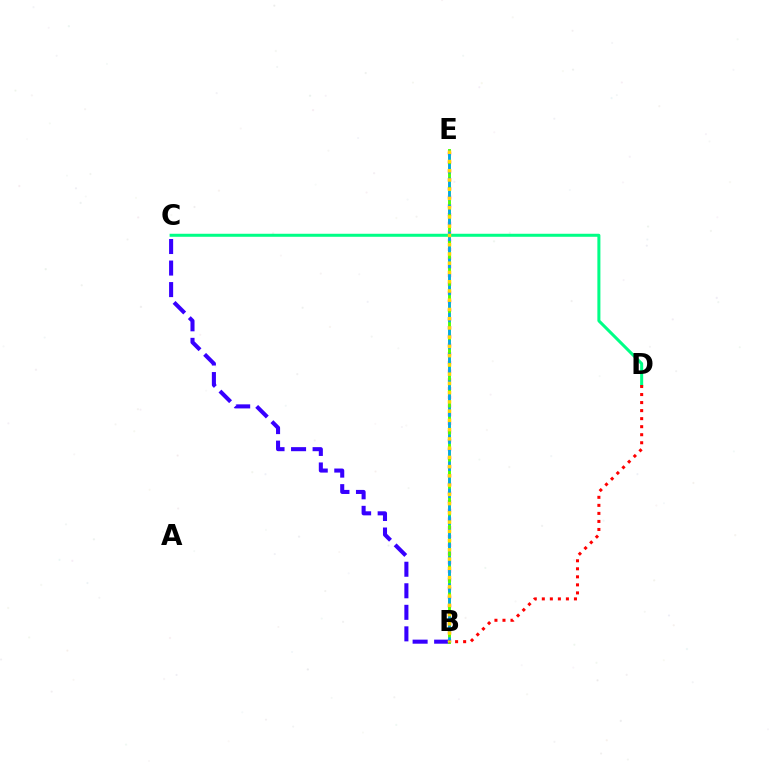{('B', 'C'): [{'color': '#3700ff', 'line_style': 'dashed', 'thickness': 2.93}], ('C', 'D'): [{'color': '#00ff86', 'line_style': 'solid', 'thickness': 2.18}], ('B', 'E'): [{'color': '#ff00ed', 'line_style': 'dotted', 'thickness': 2.36}, {'color': '#4fff00', 'line_style': 'solid', 'thickness': 2.08}, {'color': '#009eff', 'line_style': 'dashed', 'thickness': 1.84}, {'color': '#ffd500', 'line_style': 'dotted', 'thickness': 2.51}], ('B', 'D'): [{'color': '#ff0000', 'line_style': 'dotted', 'thickness': 2.18}]}